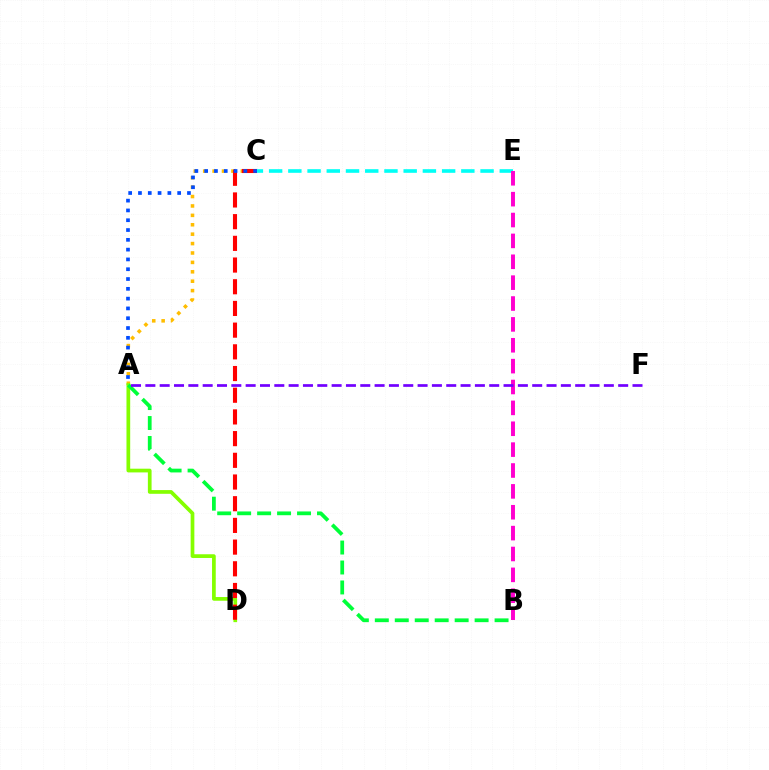{('C', 'E'): [{'color': '#00fff6', 'line_style': 'dashed', 'thickness': 2.61}], ('A', 'C'): [{'color': '#ffbd00', 'line_style': 'dotted', 'thickness': 2.56}, {'color': '#004bff', 'line_style': 'dotted', 'thickness': 2.66}], ('B', 'E'): [{'color': '#ff00cf', 'line_style': 'dashed', 'thickness': 2.84}], ('A', 'D'): [{'color': '#84ff00', 'line_style': 'solid', 'thickness': 2.67}], ('C', 'D'): [{'color': '#ff0000', 'line_style': 'dashed', 'thickness': 2.95}], ('A', 'B'): [{'color': '#00ff39', 'line_style': 'dashed', 'thickness': 2.71}], ('A', 'F'): [{'color': '#7200ff', 'line_style': 'dashed', 'thickness': 1.95}]}